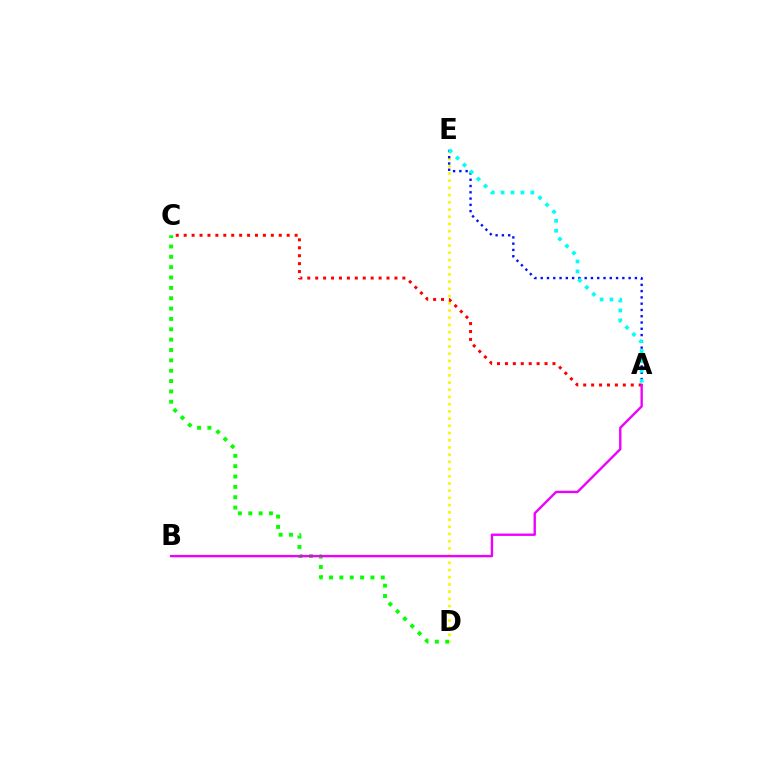{('D', 'E'): [{'color': '#fcf500', 'line_style': 'dotted', 'thickness': 1.96}], ('A', 'E'): [{'color': '#0010ff', 'line_style': 'dotted', 'thickness': 1.71}, {'color': '#00fff6', 'line_style': 'dotted', 'thickness': 2.69}], ('C', 'D'): [{'color': '#08ff00', 'line_style': 'dotted', 'thickness': 2.81}], ('A', 'C'): [{'color': '#ff0000', 'line_style': 'dotted', 'thickness': 2.15}], ('A', 'B'): [{'color': '#ee00ff', 'line_style': 'solid', 'thickness': 1.7}]}